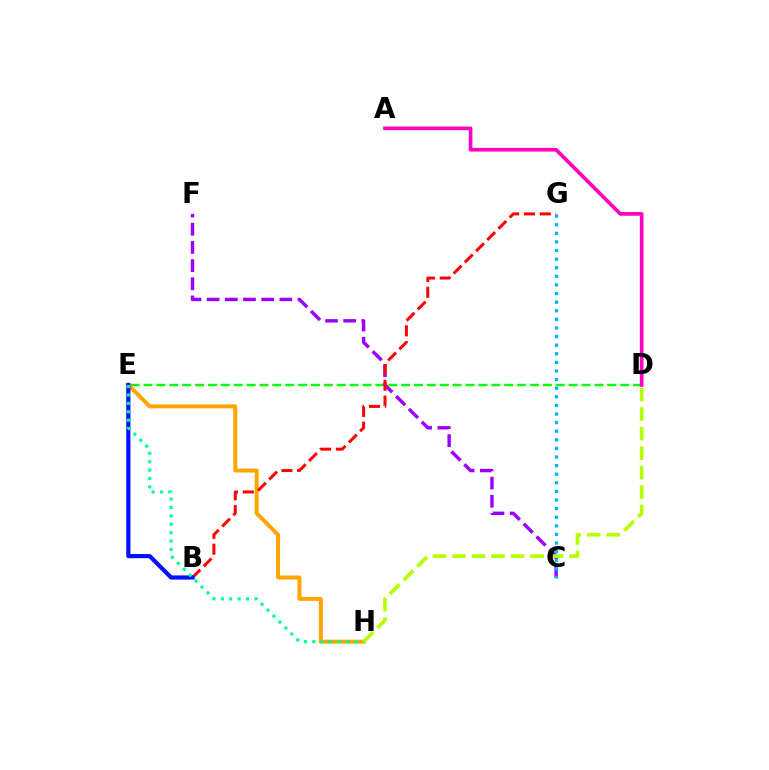{('D', 'E'): [{'color': '#08ff00', 'line_style': 'dashed', 'thickness': 1.75}], ('C', 'F'): [{'color': '#9b00ff', 'line_style': 'dashed', 'thickness': 2.47}], ('E', 'H'): [{'color': '#ffa500', 'line_style': 'solid', 'thickness': 2.86}, {'color': '#00ff9d', 'line_style': 'dotted', 'thickness': 2.28}], ('C', 'G'): [{'color': '#00b5ff', 'line_style': 'dotted', 'thickness': 2.34}], ('B', 'G'): [{'color': '#ff0000', 'line_style': 'dashed', 'thickness': 2.15}], ('B', 'E'): [{'color': '#0010ff', 'line_style': 'solid', 'thickness': 3.0}], ('A', 'D'): [{'color': '#ff00bd', 'line_style': 'solid', 'thickness': 2.64}], ('D', 'H'): [{'color': '#b3ff00', 'line_style': 'dashed', 'thickness': 2.65}]}